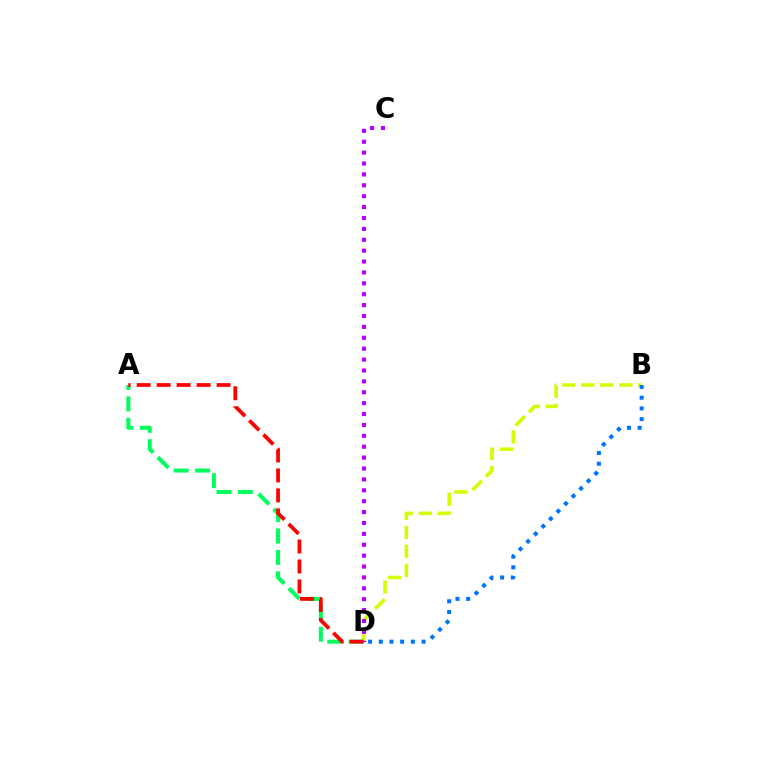{('B', 'D'): [{'color': '#d1ff00', 'line_style': 'dashed', 'thickness': 2.58}, {'color': '#0074ff', 'line_style': 'dotted', 'thickness': 2.91}], ('A', 'D'): [{'color': '#00ff5c', 'line_style': 'dashed', 'thickness': 2.91}, {'color': '#ff0000', 'line_style': 'dashed', 'thickness': 2.71}], ('C', 'D'): [{'color': '#b900ff', 'line_style': 'dotted', 'thickness': 2.96}]}